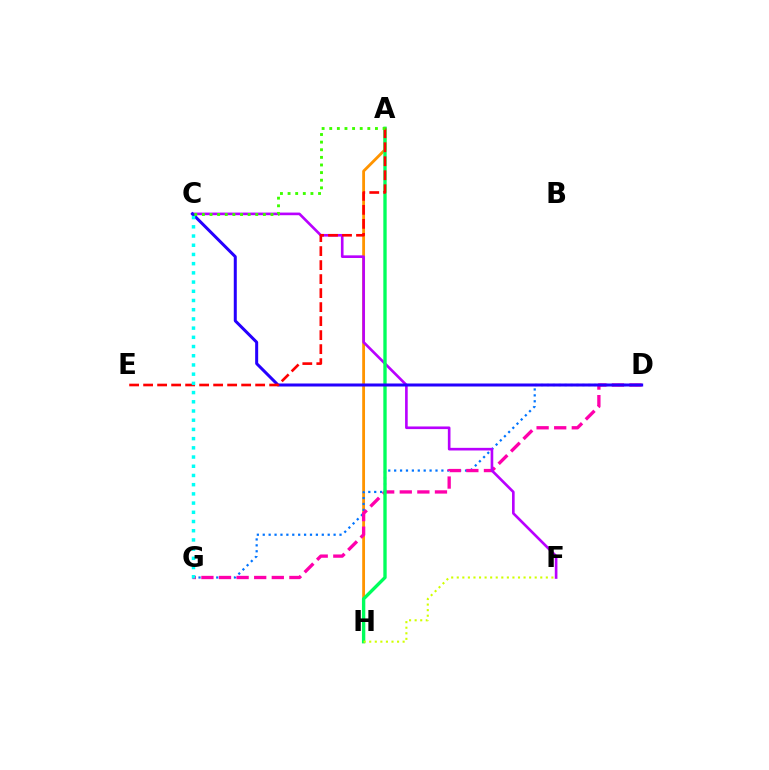{('A', 'H'): [{'color': '#ff9400', 'line_style': 'solid', 'thickness': 2.03}, {'color': '#00ff5c', 'line_style': 'solid', 'thickness': 2.41}], ('D', 'G'): [{'color': '#0074ff', 'line_style': 'dotted', 'thickness': 1.6}, {'color': '#ff00ac', 'line_style': 'dashed', 'thickness': 2.39}], ('C', 'F'): [{'color': '#b900ff', 'line_style': 'solid', 'thickness': 1.9}], ('F', 'H'): [{'color': '#d1ff00', 'line_style': 'dotted', 'thickness': 1.51}], ('C', 'D'): [{'color': '#2500ff', 'line_style': 'solid', 'thickness': 2.17}], ('A', 'E'): [{'color': '#ff0000', 'line_style': 'dashed', 'thickness': 1.9}], ('A', 'C'): [{'color': '#3dff00', 'line_style': 'dotted', 'thickness': 2.07}], ('C', 'G'): [{'color': '#00fff6', 'line_style': 'dotted', 'thickness': 2.5}]}